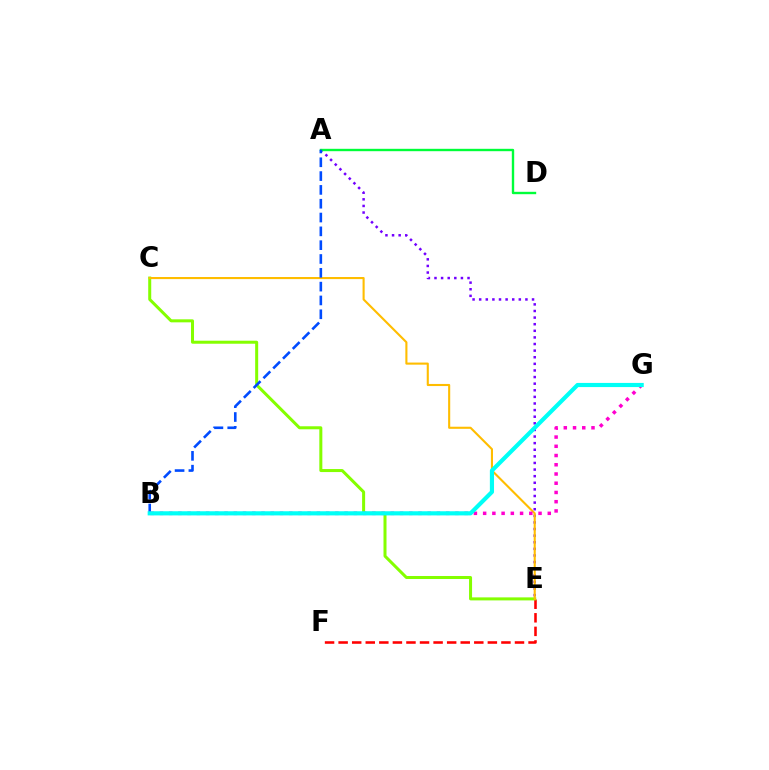{('E', 'F'): [{'color': '#ff0000', 'line_style': 'dashed', 'thickness': 1.84}], ('A', 'E'): [{'color': '#7200ff', 'line_style': 'dotted', 'thickness': 1.8}], ('A', 'D'): [{'color': '#00ff39', 'line_style': 'solid', 'thickness': 1.72}], ('C', 'E'): [{'color': '#84ff00', 'line_style': 'solid', 'thickness': 2.17}, {'color': '#ffbd00', 'line_style': 'solid', 'thickness': 1.51}], ('A', 'B'): [{'color': '#004bff', 'line_style': 'dashed', 'thickness': 1.88}], ('B', 'G'): [{'color': '#ff00cf', 'line_style': 'dotted', 'thickness': 2.51}, {'color': '#00fff6', 'line_style': 'solid', 'thickness': 2.99}]}